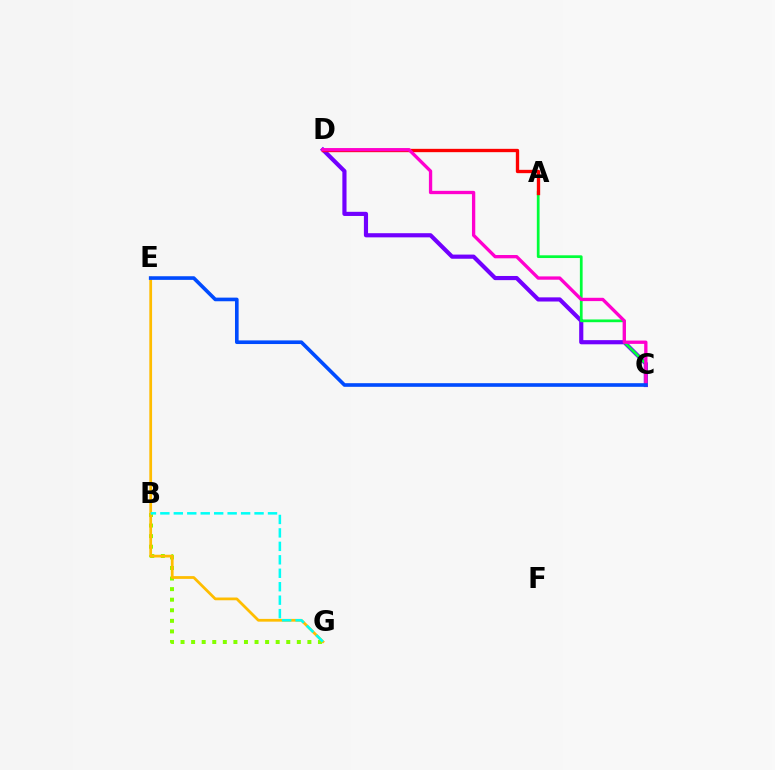{('C', 'D'): [{'color': '#7200ff', 'line_style': 'solid', 'thickness': 3.0}, {'color': '#ff00cf', 'line_style': 'solid', 'thickness': 2.38}], ('B', 'G'): [{'color': '#84ff00', 'line_style': 'dotted', 'thickness': 2.87}, {'color': '#00fff6', 'line_style': 'dashed', 'thickness': 1.83}], ('A', 'C'): [{'color': '#00ff39', 'line_style': 'solid', 'thickness': 1.97}], ('E', 'G'): [{'color': '#ffbd00', 'line_style': 'solid', 'thickness': 1.98}], ('A', 'D'): [{'color': '#ff0000', 'line_style': 'solid', 'thickness': 2.4}], ('C', 'E'): [{'color': '#004bff', 'line_style': 'solid', 'thickness': 2.62}]}